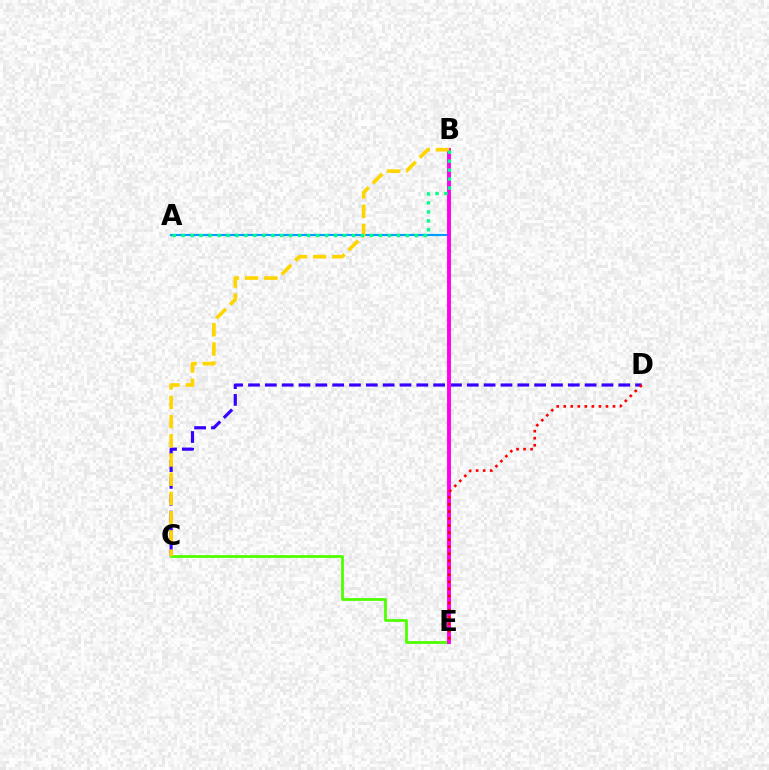{('A', 'B'): [{'color': '#009eff', 'line_style': 'solid', 'thickness': 1.55}, {'color': '#00ff86', 'line_style': 'dotted', 'thickness': 2.44}], ('C', 'D'): [{'color': '#3700ff', 'line_style': 'dashed', 'thickness': 2.29}], ('C', 'E'): [{'color': '#4fff00', 'line_style': 'solid', 'thickness': 1.99}], ('B', 'E'): [{'color': '#ff00ed', 'line_style': 'solid', 'thickness': 2.81}], ('B', 'C'): [{'color': '#ffd500', 'line_style': 'dashed', 'thickness': 2.61}], ('D', 'E'): [{'color': '#ff0000', 'line_style': 'dotted', 'thickness': 1.91}]}